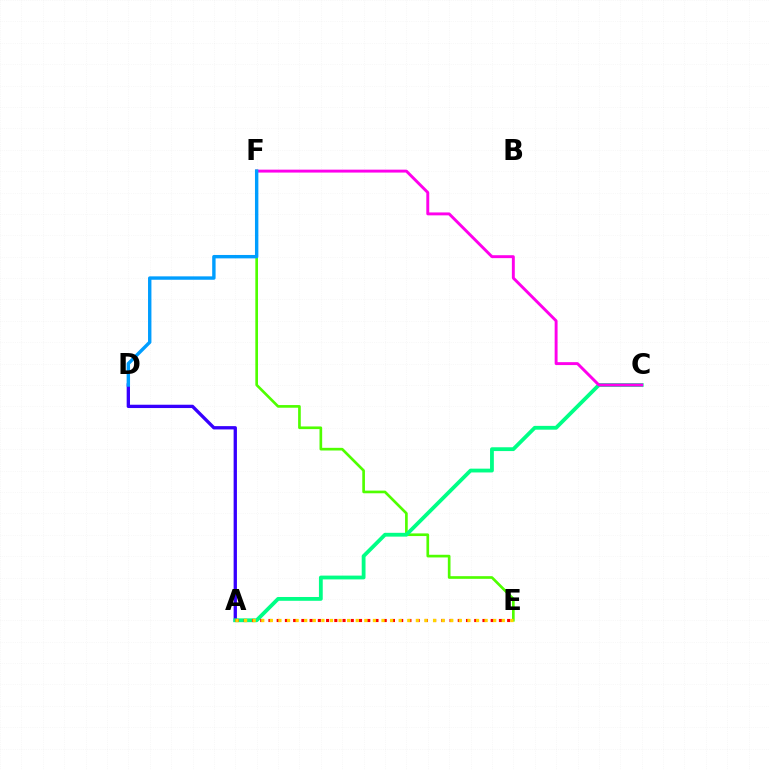{('E', 'F'): [{'color': '#4fff00', 'line_style': 'solid', 'thickness': 1.92}], ('A', 'D'): [{'color': '#3700ff', 'line_style': 'solid', 'thickness': 2.39}], ('A', 'C'): [{'color': '#00ff86', 'line_style': 'solid', 'thickness': 2.74}], ('A', 'E'): [{'color': '#ff0000', 'line_style': 'dotted', 'thickness': 2.24}, {'color': '#ffd500', 'line_style': 'dotted', 'thickness': 2.33}], ('C', 'F'): [{'color': '#ff00ed', 'line_style': 'solid', 'thickness': 2.1}], ('D', 'F'): [{'color': '#009eff', 'line_style': 'solid', 'thickness': 2.45}]}